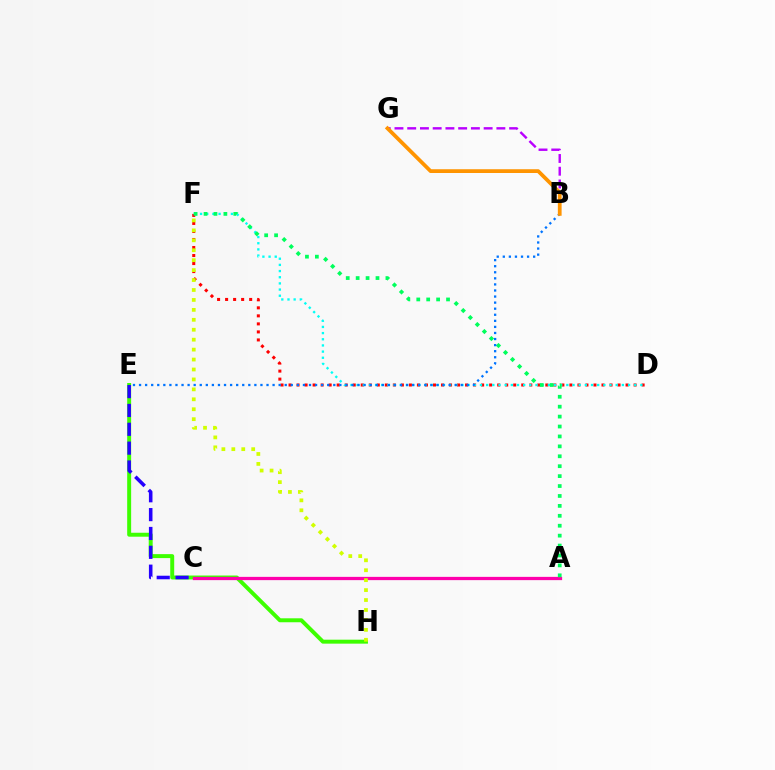{('E', 'H'): [{'color': '#3dff00', 'line_style': 'solid', 'thickness': 2.85}], ('D', 'F'): [{'color': '#ff0000', 'line_style': 'dotted', 'thickness': 2.18}, {'color': '#00fff6', 'line_style': 'dotted', 'thickness': 1.68}], ('A', 'C'): [{'color': '#ff00ac', 'line_style': 'solid', 'thickness': 2.34}], ('C', 'E'): [{'color': '#2500ff', 'line_style': 'dashed', 'thickness': 2.56}], ('B', 'G'): [{'color': '#b900ff', 'line_style': 'dashed', 'thickness': 1.73}, {'color': '#ff9400', 'line_style': 'solid', 'thickness': 2.71}], ('A', 'F'): [{'color': '#00ff5c', 'line_style': 'dotted', 'thickness': 2.7}], ('B', 'E'): [{'color': '#0074ff', 'line_style': 'dotted', 'thickness': 1.65}], ('F', 'H'): [{'color': '#d1ff00', 'line_style': 'dotted', 'thickness': 2.7}]}